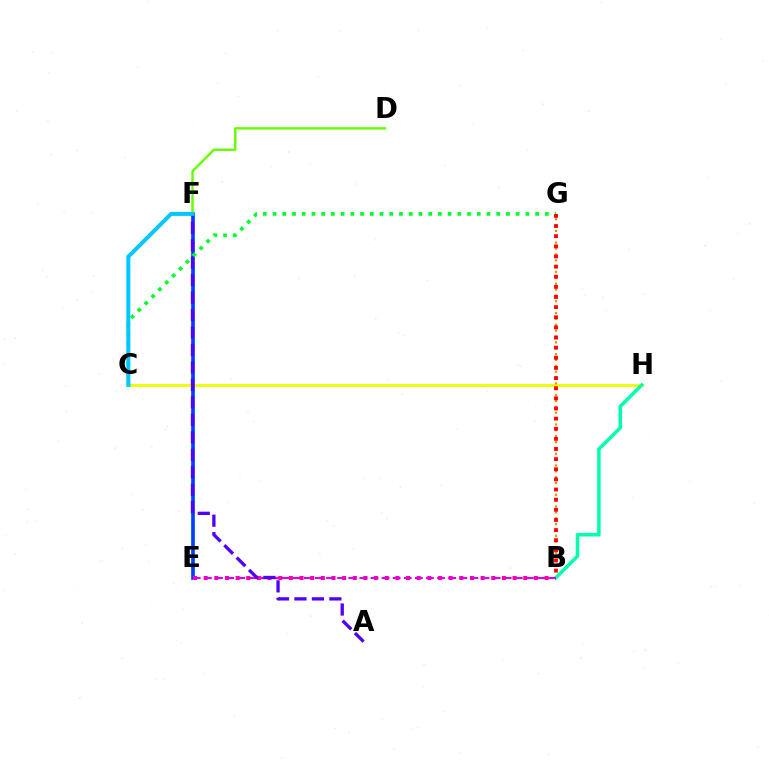{('C', 'H'): [{'color': '#eeff00', 'line_style': 'solid', 'thickness': 2.05}], ('E', 'F'): [{'color': '#003fff', 'line_style': 'solid', 'thickness': 2.64}], ('B', 'E'): [{'color': '#ff00a0', 'line_style': 'dotted', 'thickness': 2.89}, {'color': '#d600ff', 'line_style': 'dashed', 'thickness': 1.51}], ('B', 'G'): [{'color': '#ff8800', 'line_style': 'dotted', 'thickness': 1.59}, {'color': '#ff0000', 'line_style': 'dotted', 'thickness': 2.75}], ('B', 'H'): [{'color': '#00ffaf', 'line_style': 'solid', 'thickness': 2.52}], ('C', 'G'): [{'color': '#00ff27', 'line_style': 'dotted', 'thickness': 2.64}], ('D', 'F'): [{'color': '#66ff00', 'line_style': 'solid', 'thickness': 1.74}], ('A', 'F'): [{'color': '#4f00ff', 'line_style': 'dashed', 'thickness': 2.37}], ('C', 'F'): [{'color': '#00c7ff', 'line_style': 'solid', 'thickness': 2.87}]}